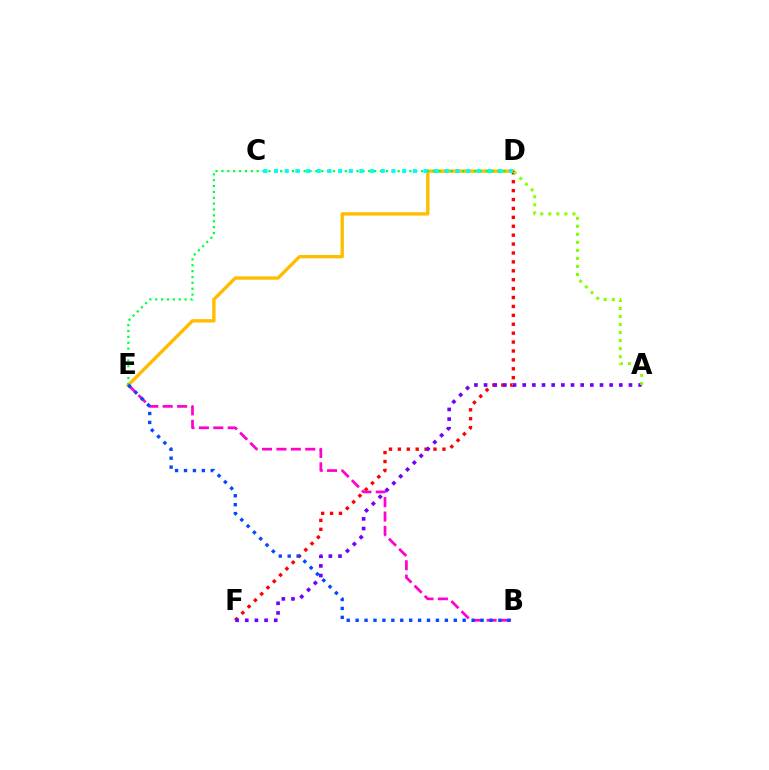{('D', 'E'): [{'color': '#ffbd00', 'line_style': 'solid', 'thickness': 2.43}, {'color': '#00ff39', 'line_style': 'dotted', 'thickness': 1.6}], ('D', 'F'): [{'color': '#ff0000', 'line_style': 'dotted', 'thickness': 2.42}], ('A', 'F'): [{'color': '#7200ff', 'line_style': 'dotted', 'thickness': 2.62}], ('A', 'D'): [{'color': '#84ff00', 'line_style': 'dotted', 'thickness': 2.18}], ('B', 'E'): [{'color': '#ff00cf', 'line_style': 'dashed', 'thickness': 1.96}, {'color': '#004bff', 'line_style': 'dotted', 'thickness': 2.42}], ('C', 'D'): [{'color': '#00fff6', 'line_style': 'dotted', 'thickness': 2.9}]}